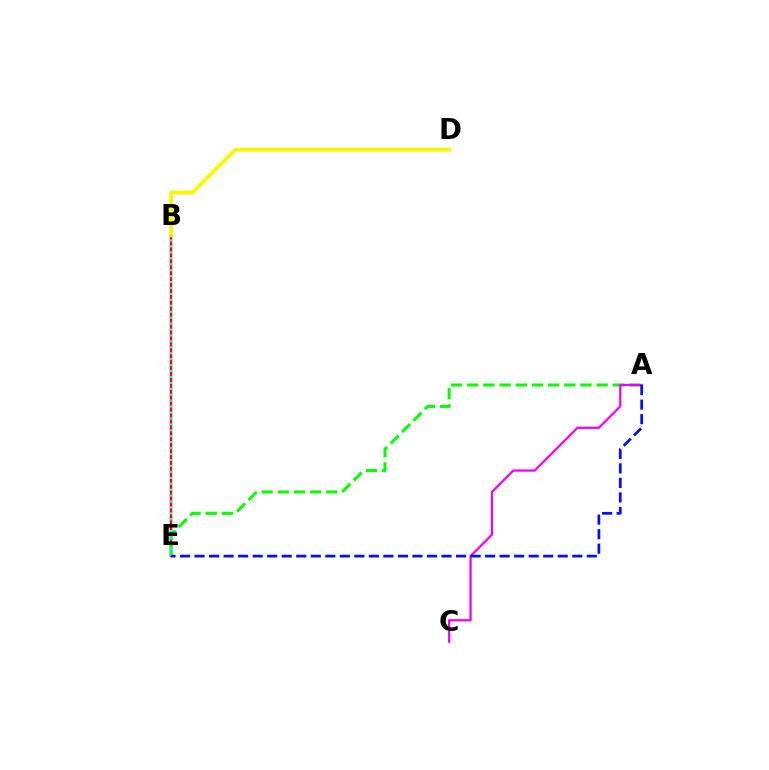{('B', 'E'): [{'color': '#ff0000', 'line_style': 'solid', 'thickness': 1.77}, {'color': '#00fff6', 'line_style': 'dotted', 'thickness': 1.61}], ('B', 'D'): [{'color': '#fcf500', 'line_style': 'solid', 'thickness': 2.79}], ('A', 'E'): [{'color': '#08ff00', 'line_style': 'dashed', 'thickness': 2.2}, {'color': '#0010ff', 'line_style': 'dashed', 'thickness': 1.97}], ('A', 'C'): [{'color': '#ee00ff', 'line_style': 'solid', 'thickness': 1.63}]}